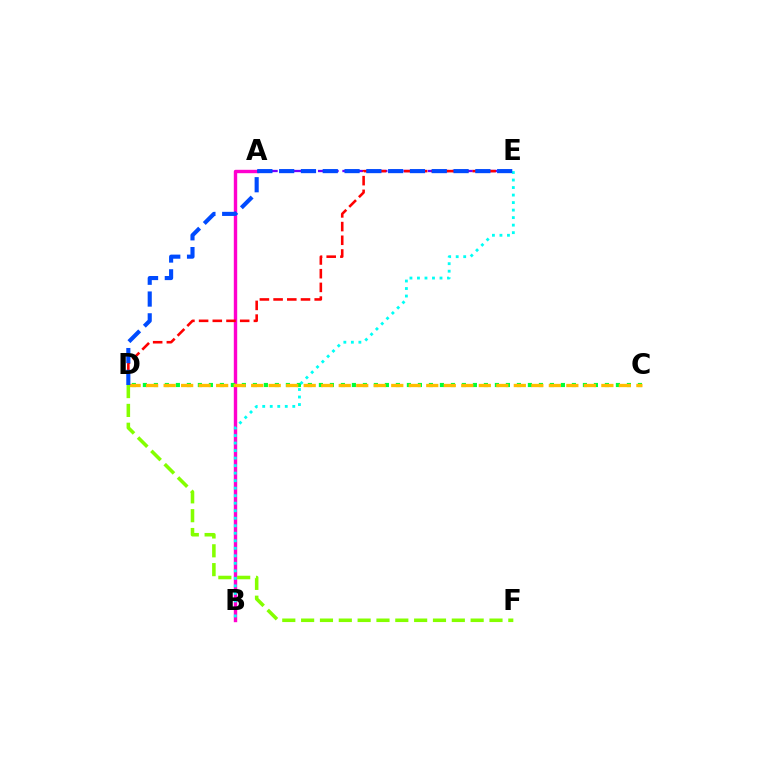{('A', 'B'): [{'color': '#ff00cf', 'line_style': 'solid', 'thickness': 2.44}], ('A', 'E'): [{'color': '#7200ff', 'line_style': 'dashed', 'thickness': 1.66}], ('C', 'D'): [{'color': '#00ff39', 'line_style': 'dotted', 'thickness': 2.99}, {'color': '#ffbd00', 'line_style': 'dashed', 'thickness': 2.38}], ('D', 'E'): [{'color': '#ff0000', 'line_style': 'dashed', 'thickness': 1.86}, {'color': '#004bff', 'line_style': 'dashed', 'thickness': 2.96}], ('B', 'E'): [{'color': '#00fff6', 'line_style': 'dotted', 'thickness': 2.04}], ('D', 'F'): [{'color': '#84ff00', 'line_style': 'dashed', 'thickness': 2.56}]}